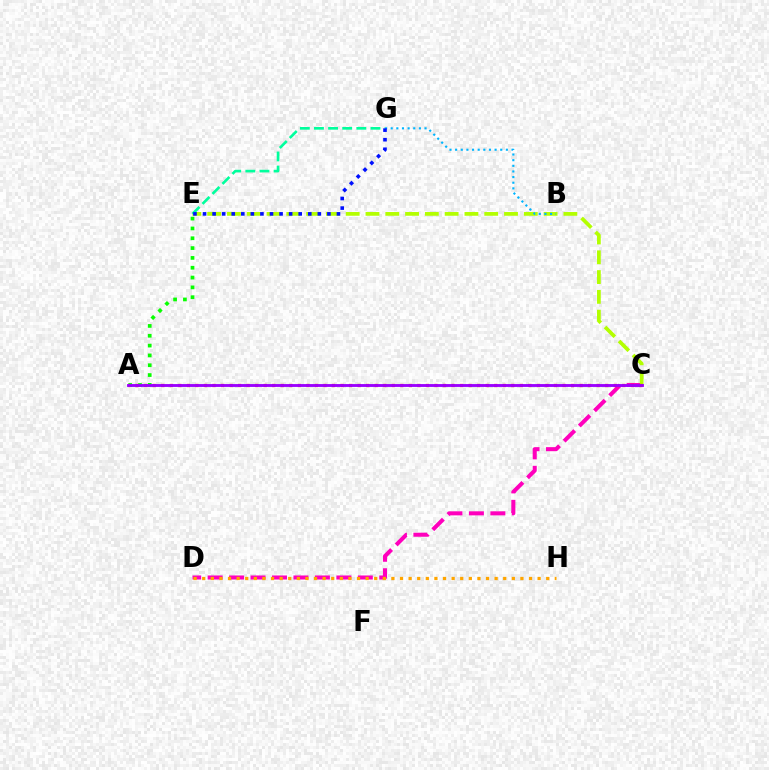{('C', 'D'): [{'color': '#ff00bd', 'line_style': 'dashed', 'thickness': 2.91}], ('C', 'E'): [{'color': '#b3ff00', 'line_style': 'dashed', 'thickness': 2.69}], ('B', 'G'): [{'color': '#00b5ff', 'line_style': 'dotted', 'thickness': 1.53}], ('D', 'H'): [{'color': '#ffa500', 'line_style': 'dotted', 'thickness': 2.34}], ('E', 'G'): [{'color': '#00ff9d', 'line_style': 'dashed', 'thickness': 1.92}, {'color': '#0010ff', 'line_style': 'dotted', 'thickness': 2.6}], ('A', 'E'): [{'color': '#08ff00', 'line_style': 'dotted', 'thickness': 2.67}], ('A', 'C'): [{'color': '#ff0000', 'line_style': 'dotted', 'thickness': 2.32}, {'color': '#9b00ff', 'line_style': 'solid', 'thickness': 2.06}]}